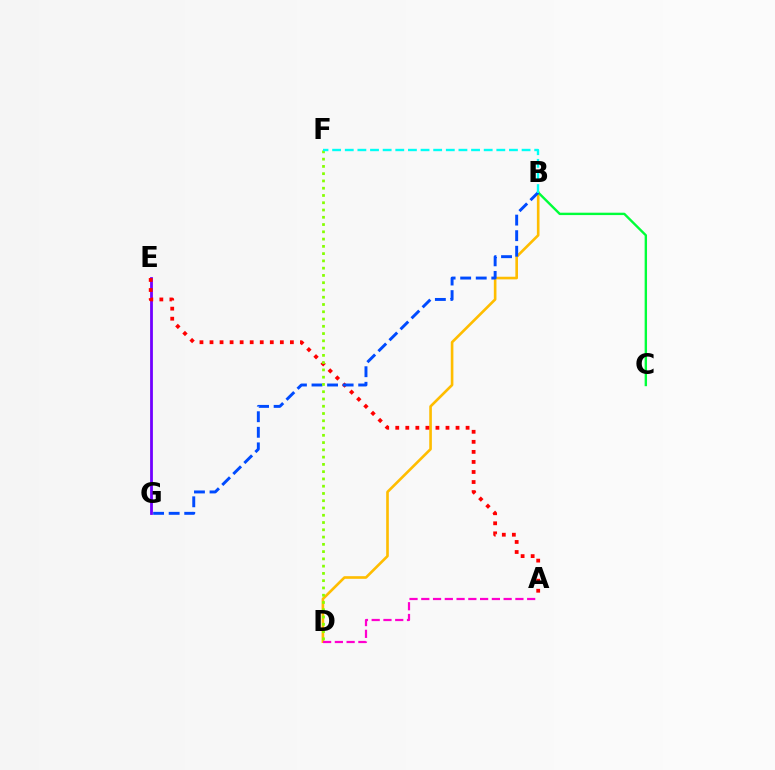{('B', 'D'): [{'color': '#ffbd00', 'line_style': 'solid', 'thickness': 1.9}], ('E', 'G'): [{'color': '#7200ff', 'line_style': 'solid', 'thickness': 2.01}], ('A', 'E'): [{'color': '#ff0000', 'line_style': 'dotted', 'thickness': 2.73}], ('B', 'C'): [{'color': '#00ff39', 'line_style': 'solid', 'thickness': 1.72}], ('B', 'G'): [{'color': '#004bff', 'line_style': 'dashed', 'thickness': 2.11}], ('A', 'D'): [{'color': '#ff00cf', 'line_style': 'dashed', 'thickness': 1.6}], ('D', 'F'): [{'color': '#84ff00', 'line_style': 'dotted', 'thickness': 1.97}], ('B', 'F'): [{'color': '#00fff6', 'line_style': 'dashed', 'thickness': 1.72}]}